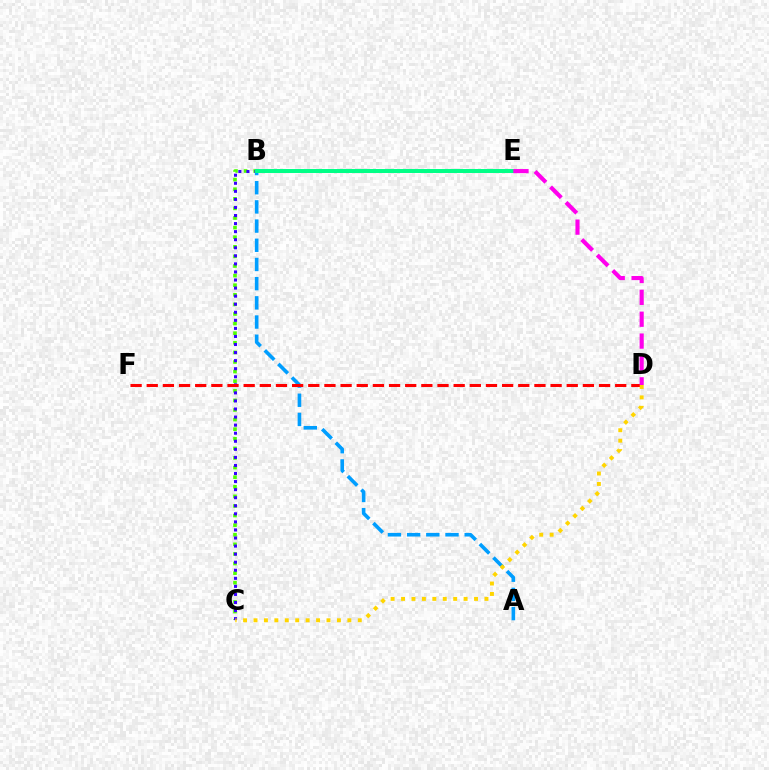{('A', 'B'): [{'color': '#009eff', 'line_style': 'dashed', 'thickness': 2.61}], ('B', 'C'): [{'color': '#4fff00', 'line_style': 'dotted', 'thickness': 2.61}, {'color': '#3700ff', 'line_style': 'dotted', 'thickness': 2.19}], ('D', 'F'): [{'color': '#ff0000', 'line_style': 'dashed', 'thickness': 2.19}], ('B', 'E'): [{'color': '#00ff86', 'line_style': 'solid', 'thickness': 2.87}], ('C', 'D'): [{'color': '#ffd500', 'line_style': 'dotted', 'thickness': 2.83}], ('D', 'E'): [{'color': '#ff00ed', 'line_style': 'dashed', 'thickness': 2.97}]}